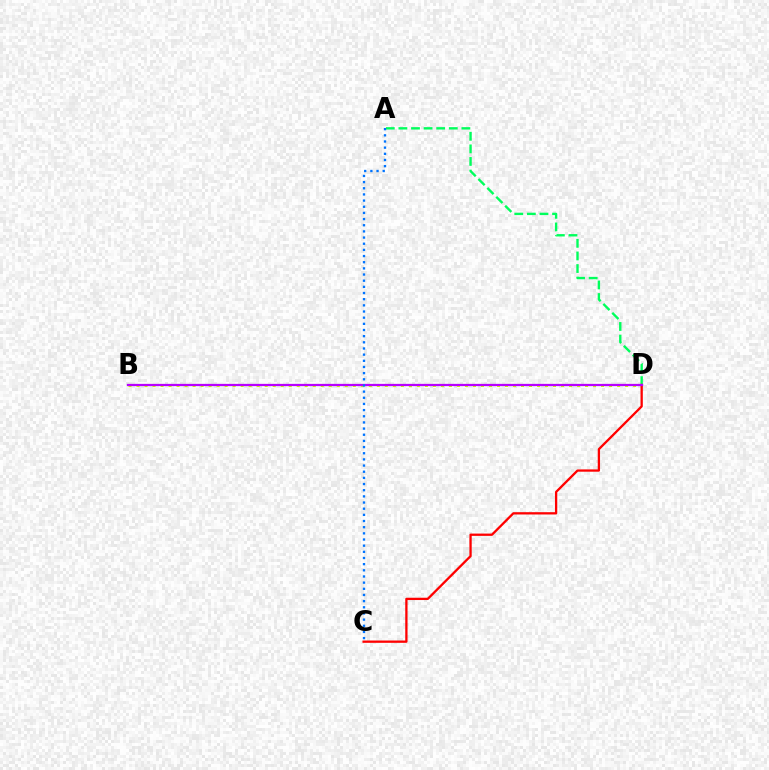{('B', 'D'): [{'color': '#d1ff00', 'line_style': 'dotted', 'thickness': 2.18}, {'color': '#b900ff', 'line_style': 'solid', 'thickness': 1.63}], ('A', 'D'): [{'color': '#00ff5c', 'line_style': 'dashed', 'thickness': 1.71}], ('C', 'D'): [{'color': '#ff0000', 'line_style': 'solid', 'thickness': 1.65}], ('A', 'C'): [{'color': '#0074ff', 'line_style': 'dotted', 'thickness': 1.67}]}